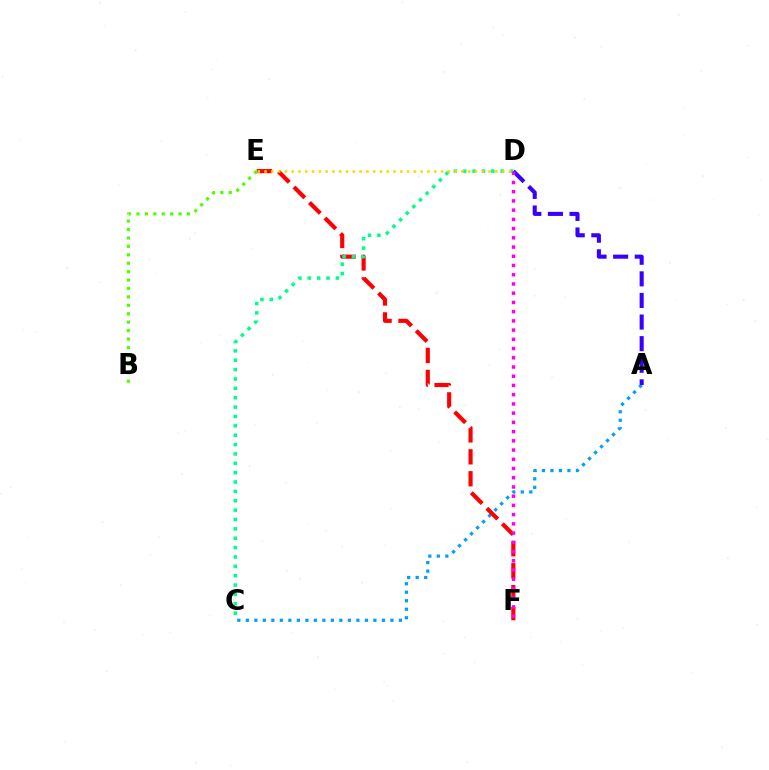{('A', 'C'): [{'color': '#009eff', 'line_style': 'dotted', 'thickness': 2.31}], ('A', 'D'): [{'color': '#3700ff', 'line_style': 'dashed', 'thickness': 2.93}], ('E', 'F'): [{'color': '#ff0000', 'line_style': 'dashed', 'thickness': 2.98}], ('B', 'E'): [{'color': '#4fff00', 'line_style': 'dotted', 'thickness': 2.29}], ('C', 'D'): [{'color': '#00ff86', 'line_style': 'dotted', 'thickness': 2.55}], ('D', 'E'): [{'color': '#ffd500', 'line_style': 'dotted', 'thickness': 1.84}], ('D', 'F'): [{'color': '#ff00ed', 'line_style': 'dotted', 'thickness': 2.51}]}